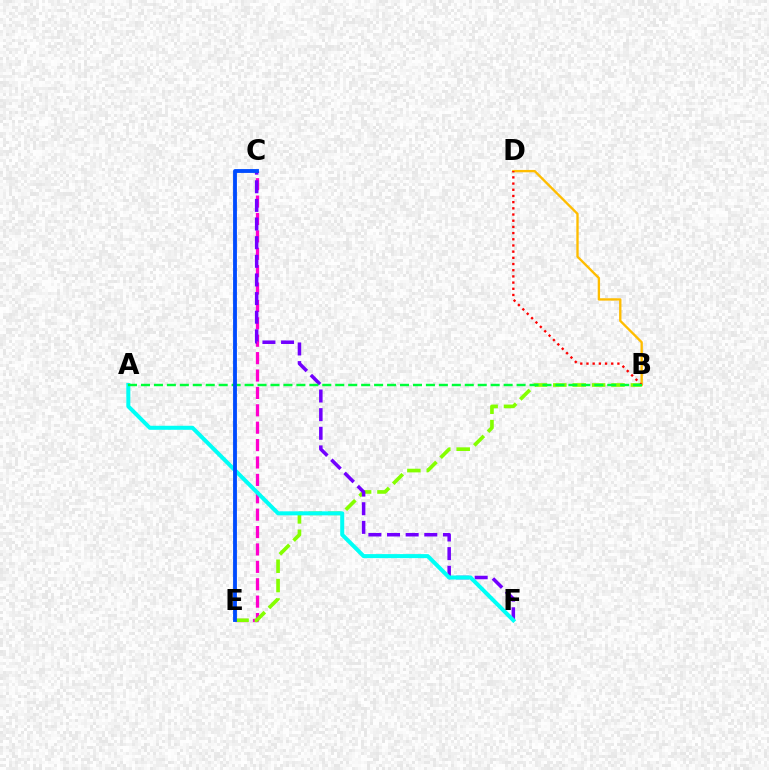{('C', 'E'): [{'color': '#ff00cf', 'line_style': 'dashed', 'thickness': 2.36}, {'color': '#004bff', 'line_style': 'solid', 'thickness': 2.77}], ('B', 'E'): [{'color': '#84ff00', 'line_style': 'dashed', 'thickness': 2.63}], ('C', 'F'): [{'color': '#7200ff', 'line_style': 'dashed', 'thickness': 2.53}], ('B', 'D'): [{'color': '#ffbd00', 'line_style': 'solid', 'thickness': 1.69}, {'color': '#ff0000', 'line_style': 'dotted', 'thickness': 1.68}], ('A', 'F'): [{'color': '#00fff6', 'line_style': 'solid', 'thickness': 2.89}], ('A', 'B'): [{'color': '#00ff39', 'line_style': 'dashed', 'thickness': 1.76}]}